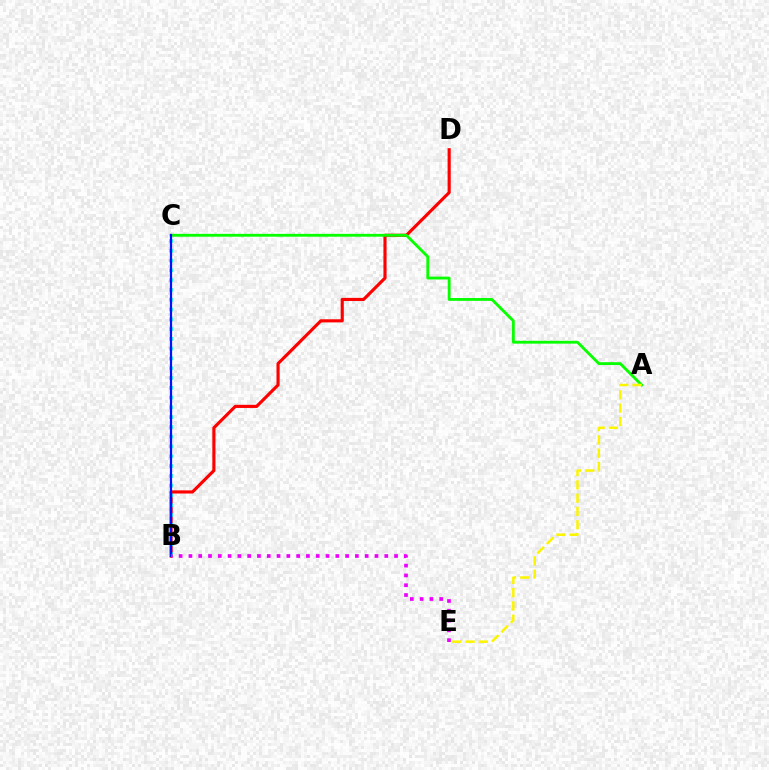{('B', 'D'): [{'color': '#ff0000', 'line_style': 'solid', 'thickness': 2.26}], ('B', 'C'): [{'color': '#00fff6', 'line_style': 'dotted', 'thickness': 2.66}, {'color': '#0010ff', 'line_style': 'solid', 'thickness': 1.59}], ('A', 'C'): [{'color': '#08ff00', 'line_style': 'solid', 'thickness': 2.05}], ('A', 'E'): [{'color': '#fcf500', 'line_style': 'dashed', 'thickness': 1.8}], ('B', 'E'): [{'color': '#ee00ff', 'line_style': 'dotted', 'thickness': 2.66}]}